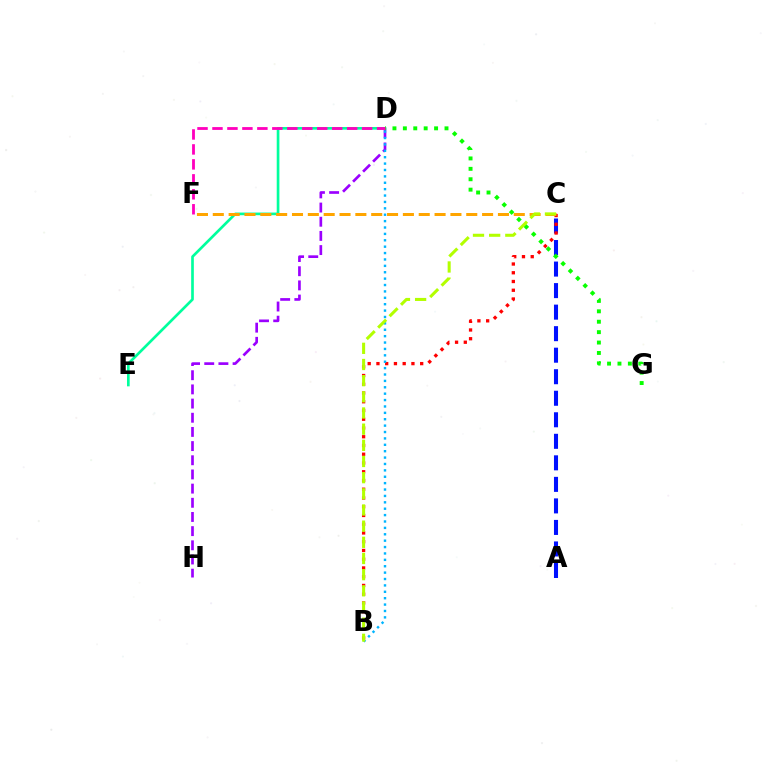{('A', 'C'): [{'color': '#0010ff', 'line_style': 'dashed', 'thickness': 2.92}], ('D', 'H'): [{'color': '#9b00ff', 'line_style': 'dashed', 'thickness': 1.93}], ('D', 'E'): [{'color': '#00ff9d', 'line_style': 'solid', 'thickness': 1.92}], ('D', 'G'): [{'color': '#08ff00', 'line_style': 'dotted', 'thickness': 2.83}], ('B', 'C'): [{'color': '#ff0000', 'line_style': 'dotted', 'thickness': 2.38}, {'color': '#b3ff00', 'line_style': 'dashed', 'thickness': 2.2}], ('C', 'F'): [{'color': '#ffa500', 'line_style': 'dashed', 'thickness': 2.15}], ('B', 'D'): [{'color': '#00b5ff', 'line_style': 'dotted', 'thickness': 1.74}], ('D', 'F'): [{'color': '#ff00bd', 'line_style': 'dashed', 'thickness': 2.03}]}